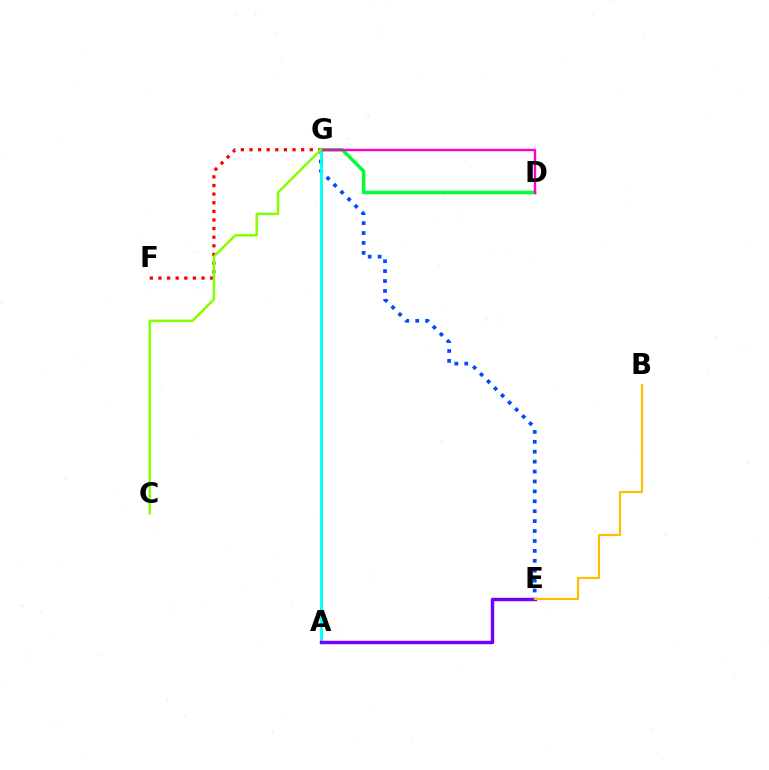{('E', 'G'): [{'color': '#004bff', 'line_style': 'dotted', 'thickness': 2.69}], ('A', 'G'): [{'color': '#00fff6', 'line_style': 'solid', 'thickness': 2.06}], ('F', 'G'): [{'color': '#ff0000', 'line_style': 'dotted', 'thickness': 2.34}], ('D', 'G'): [{'color': '#00ff39', 'line_style': 'solid', 'thickness': 2.55}, {'color': '#ff00cf', 'line_style': 'solid', 'thickness': 1.74}], ('A', 'E'): [{'color': '#7200ff', 'line_style': 'solid', 'thickness': 2.47}], ('C', 'G'): [{'color': '#84ff00', 'line_style': 'solid', 'thickness': 1.78}], ('B', 'E'): [{'color': '#ffbd00', 'line_style': 'solid', 'thickness': 1.58}]}